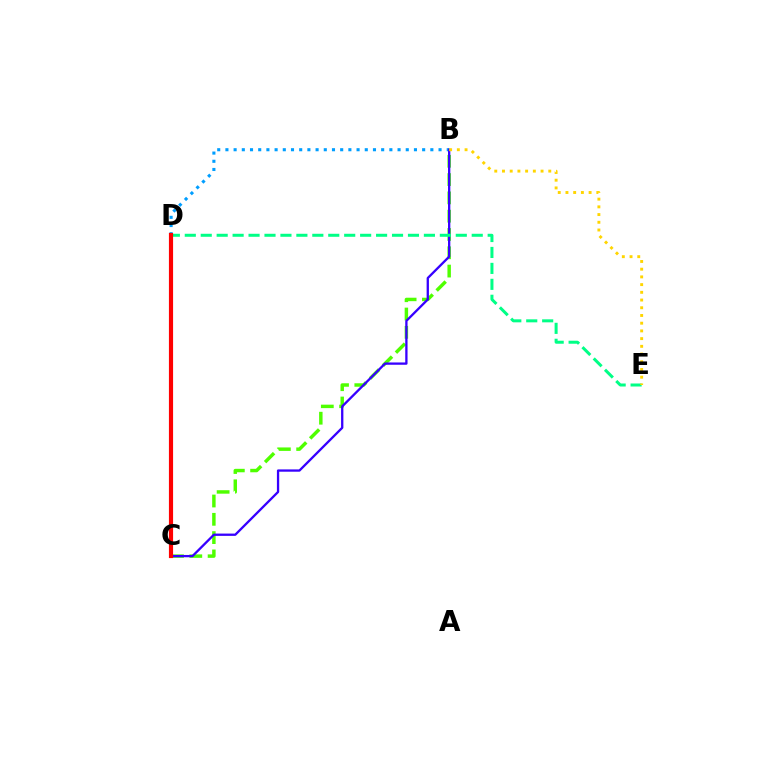{('B', 'C'): [{'color': '#4fff00', 'line_style': 'dashed', 'thickness': 2.49}, {'color': '#3700ff', 'line_style': 'solid', 'thickness': 1.66}], ('B', 'D'): [{'color': '#009eff', 'line_style': 'dotted', 'thickness': 2.23}], ('C', 'D'): [{'color': '#ff00ed', 'line_style': 'dashed', 'thickness': 2.66}, {'color': '#ff0000', 'line_style': 'solid', 'thickness': 3.0}], ('D', 'E'): [{'color': '#00ff86', 'line_style': 'dashed', 'thickness': 2.17}], ('B', 'E'): [{'color': '#ffd500', 'line_style': 'dotted', 'thickness': 2.1}]}